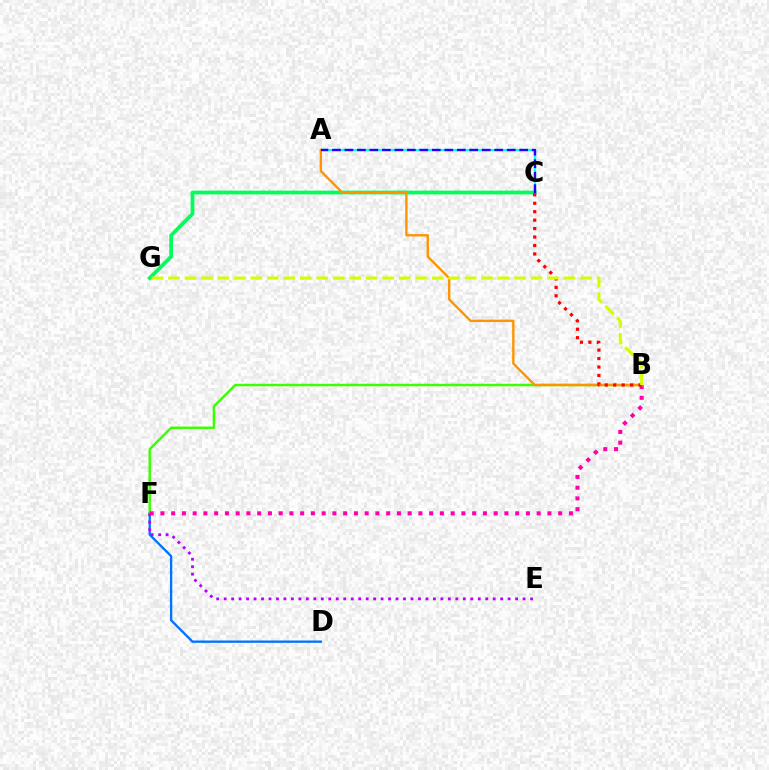{('A', 'C'): [{'color': '#00fff6', 'line_style': 'solid', 'thickness': 1.62}, {'color': '#2500ff', 'line_style': 'dashed', 'thickness': 1.7}], ('D', 'F'): [{'color': '#0074ff', 'line_style': 'solid', 'thickness': 1.68}], ('B', 'F'): [{'color': '#3dff00', 'line_style': 'solid', 'thickness': 1.77}, {'color': '#ff00ac', 'line_style': 'dotted', 'thickness': 2.92}], ('E', 'F'): [{'color': '#b900ff', 'line_style': 'dotted', 'thickness': 2.03}], ('C', 'G'): [{'color': '#00ff5c', 'line_style': 'solid', 'thickness': 2.7}], ('A', 'B'): [{'color': '#ff9400', 'line_style': 'solid', 'thickness': 1.71}], ('B', 'C'): [{'color': '#ff0000', 'line_style': 'dotted', 'thickness': 2.3}], ('B', 'G'): [{'color': '#d1ff00', 'line_style': 'dashed', 'thickness': 2.24}]}